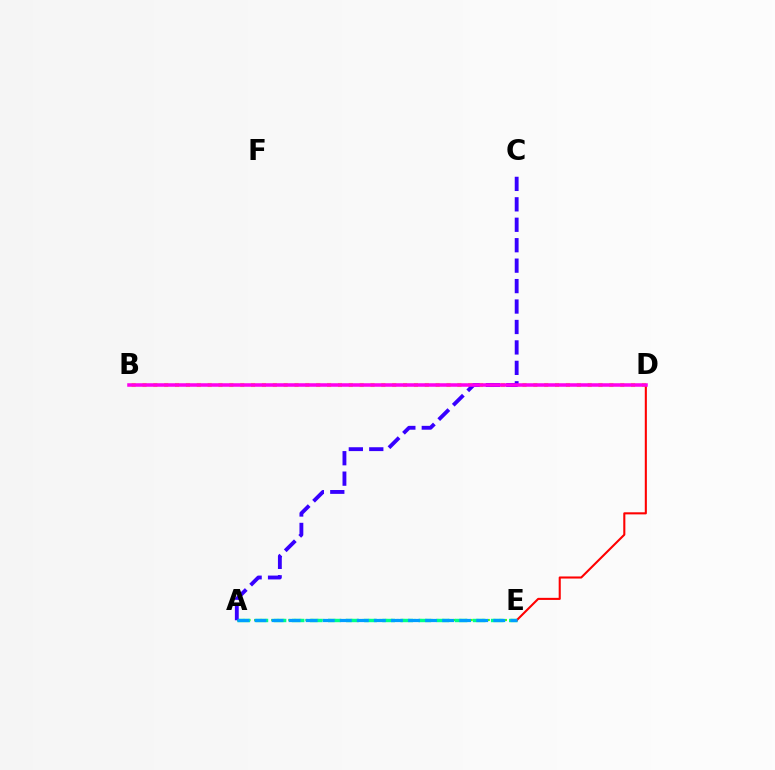{('A', 'E'): [{'color': '#4fff00', 'line_style': 'dotted', 'thickness': 1.55}, {'color': '#00ff86', 'line_style': 'dashed', 'thickness': 2.46}, {'color': '#009eff', 'line_style': 'dashed', 'thickness': 2.32}], ('B', 'D'): [{'color': '#ffd500', 'line_style': 'dotted', 'thickness': 2.95}, {'color': '#ff00ed', 'line_style': 'solid', 'thickness': 2.55}], ('D', 'E'): [{'color': '#ff0000', 'line_style': 'solid', 'thickness': 1.5}], ('A', 'C'): [{'color': '#3700ff', 'line_style': 'dashed', 'thickness': 2.78}]}